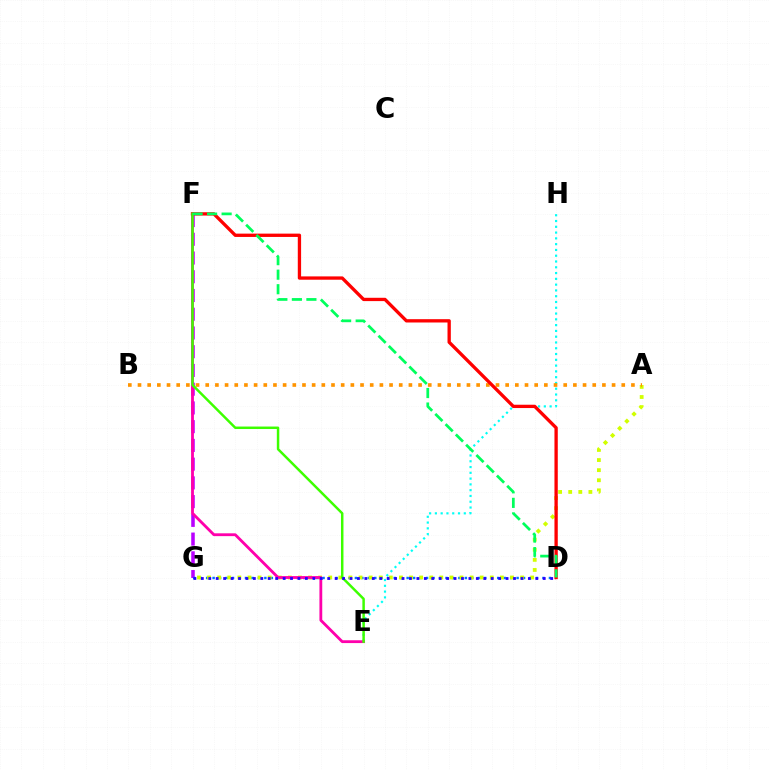{('E', 'H'): [{'color': '#00fff6', 'line_style': 'dotted', 'thickness': 1.57}], ('F', 'G'): [{'color': '#b900ff', 'line_style': 'dashed', 'thickness': 2.55}], ('D', 'G'): [{'color': '#0074ff', 'line_style': 'dotted', 'thickness': 1.76}, {'color': '#2500ff', 'line_style': 'dotted', 'thickness': 2.02}], ('A', 'G'): [{'color': '#d1ff00', 'line_style': 'dotted', 'thickness': 2.74}], ('A', 'B'): [{'color': '#ff9400', 'line_style': 'dotted', 'thickness': 2.63}], ('E', 'F'): [{'color': '#ff00ac', 'line_style': 'solid', 'thickness': 2.03}, {'color': '#3dff00', 'line_style': 'solid', 'thickness': 1.78}], ('D', 'F'): [{'color': '#ff0000', 'line_style': 'solid', 'thickness': 2.39}, {'color': '#00ff5c', 'line_style': 'dashed', 'thickness': 1.97}]}